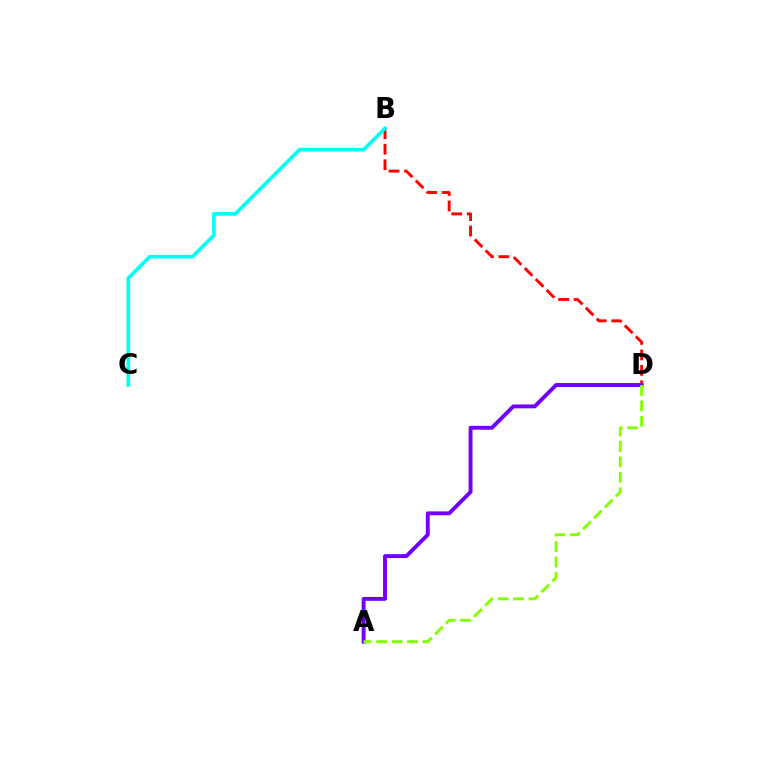{('B', 'D'): [{'color': '#ff0000', 'line_style': 'dashed', 'thickness': 2.1}], ('B', 'C'): [{'color': '#00fff6', 'line_style': 'solid', 'thickness': 2.62}], ('A', 'D'): [{'color': '#7200ff', 'line_style': 'solid', 'thickness': 2.8}, {'color': '#84ff00', 'line_style': 'dashed', 'thickness': 2.1}]}